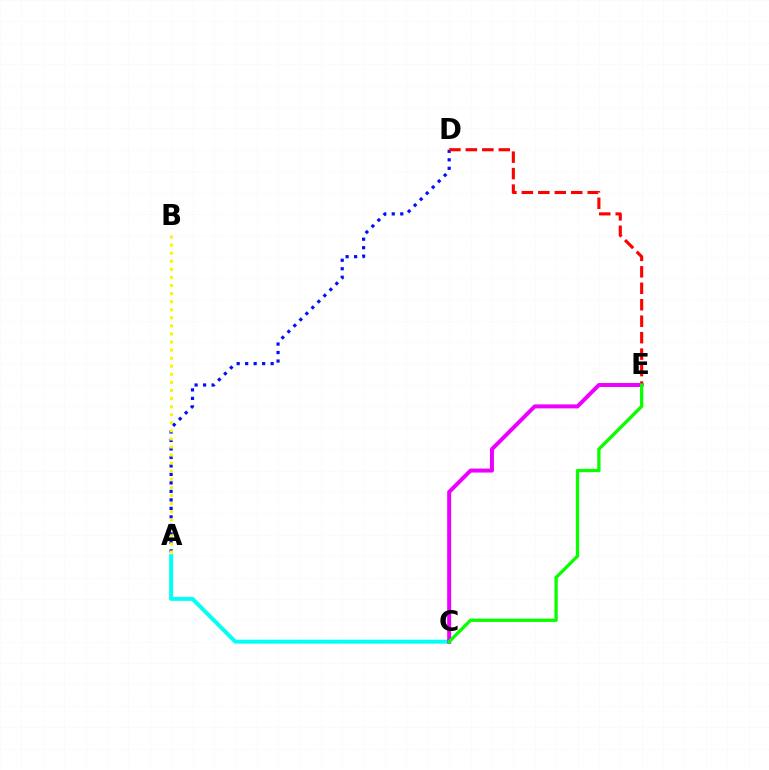{('A', 'C'): [{'color': '#00fff6', 'line_style': 'solid', 'thickness': 2.83}], ('A', 'D'): [{'color': '#0010ff', 'line_style': 'dotted', 'thickness': 2.31}], ('C', 'E'): [{'color': '#ee00ff', 'line_style': 'solid', 'thickness': 2.87}, {'color': '#08ff00', 'line_style': 'solid', 'thickness': 2.37}], ('A', 'B'): [{'color': '#fcf500', 'line_style': 'dotted', 'thickness': 2.19}], ('D', 'E'): [{'color': '#ff0000', 'line_style': 'dashed', 'thickness': 2.24}]}